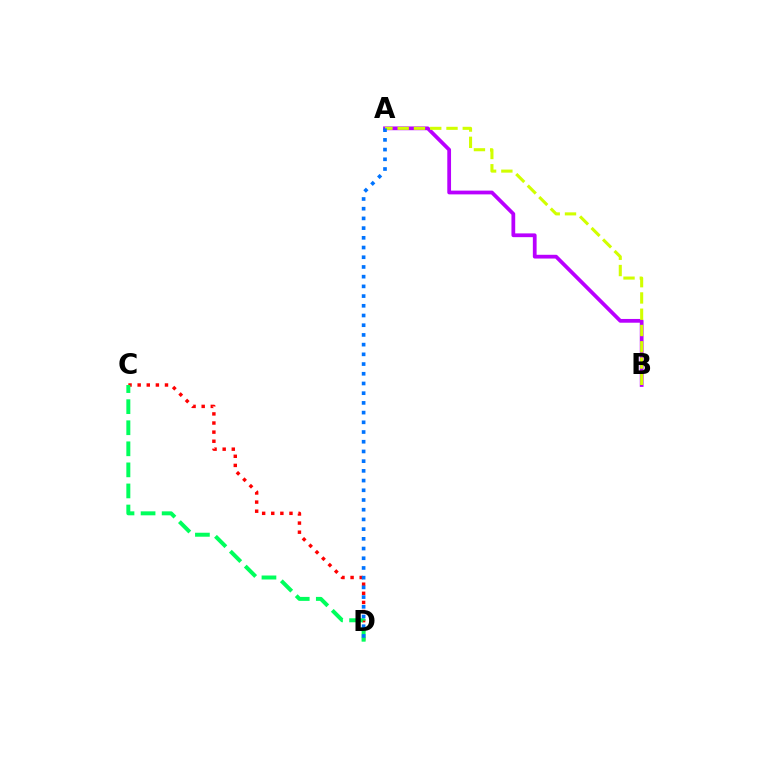{('C', 'D'): [{'color': '#ff0000', 'line_style': 'dotted', 'thickness': 2.48}, {'color': '#00ff5c', 'line_style': 'dashed', 'thickness': 2.86}], ('A', 'B'): [{'color': '#b900ff', 'line_style': 'solid', 'thickness': 2.7}, {'color': '#d1ff00', 'line_style': 'dashed', 'thickness': 2.21}], ('A', 'D'): [{'color': '#0074ff', 'line_style': 'dotted', 'thickness': 2.64}]}